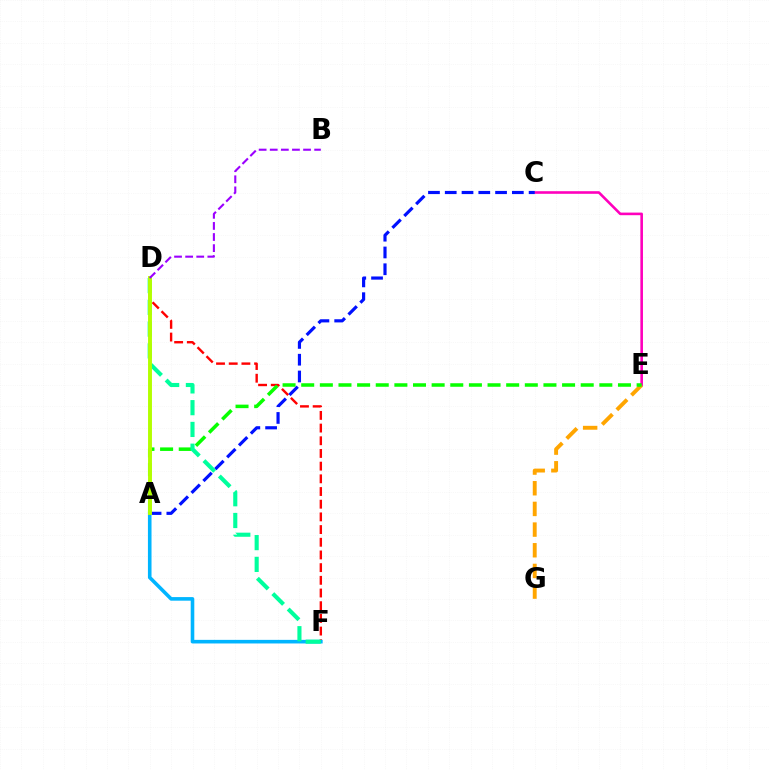{('D', 'F'): [{'color': '#ff0000', 'line_style': 'dashed', 'thickness': 1.72}, {'color': '#00ff9d', 'line_style': 'dashed', 'thickness': 2.96}], ('C', 'E'): [{'color': '#ff00bd', 'line_style': 'solid', 'thickness': 1.88}], ('A', 'F'): [{'color': '#00b5ff', 'line_style': 'solid', 'thickness': 2.59}], ('E', 'G'): [{'color': '#ffa500', 'line_style': 'dashed', 'thickness': 2.81}], ('A', 'E'): [{'color': '#08ff00', 'line_style': 'dashed', 'thickness': 2.53}], ('A', 'C'): [{'color': '#0010ff', 'line_style': 'dashed', 'thickness': 2.28}], ('A', 'D'): [{'color': '#b3ff00', 'line_style': 'solid', 'thickness': 2.82}], ('B', 'D'): [{'color': '#9b00ff', 'line_style': 'dashed', 'thickness': 1.51}]}